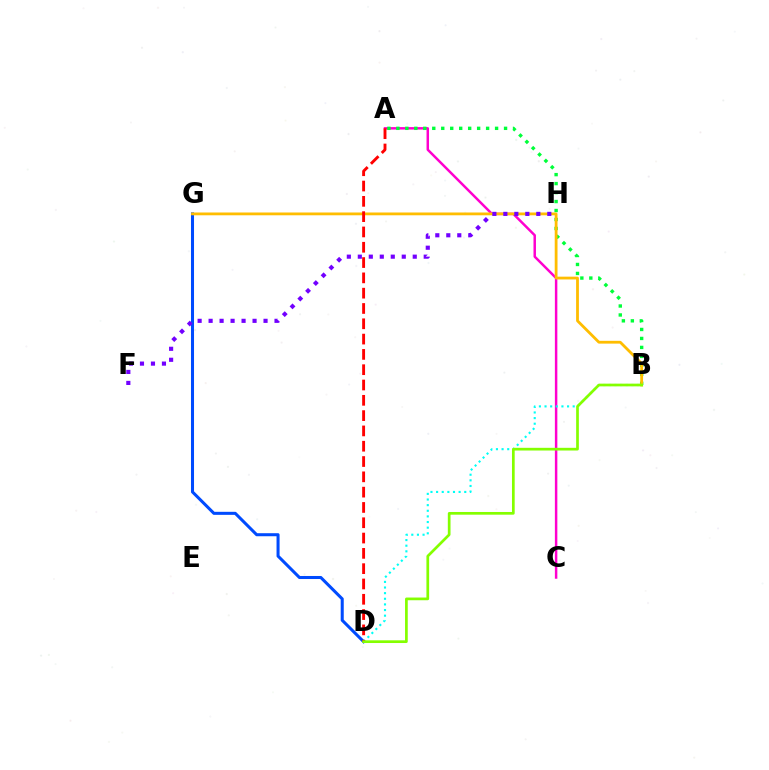{('A', 'C'): [{'color': '#ff00cf', 'line_style': 'solid', 'thickness': 1.78}], ('B', 'D'): [{'color': '#00fff6', 'line_style': 'dotted', 'thickness': 1.53}, {'color': '#84ff00', 'line_style': 'solid', 'thickness': 1.95}], ('A', 'B'): [{'color': '#00ff39', 'line_style': 'dotted', 'thickness': 2.44}], ('D', 'G'): [{'color': '#004bff', 'line_style': 'solid', 'thickness': 2.19}], ('B', 'G'): [{'color': '#ffbd00', 'line_style': 'solid', 'thickness': 2.01}], ('A', 'D'): [{'color': '#ff0000', 'line_style': 'dashed', 'thickness': 2.08}], ('F', 'H'): [{'color': '#7200ff', 'line_style': 'dotted', 'thickness': 2.99}]}